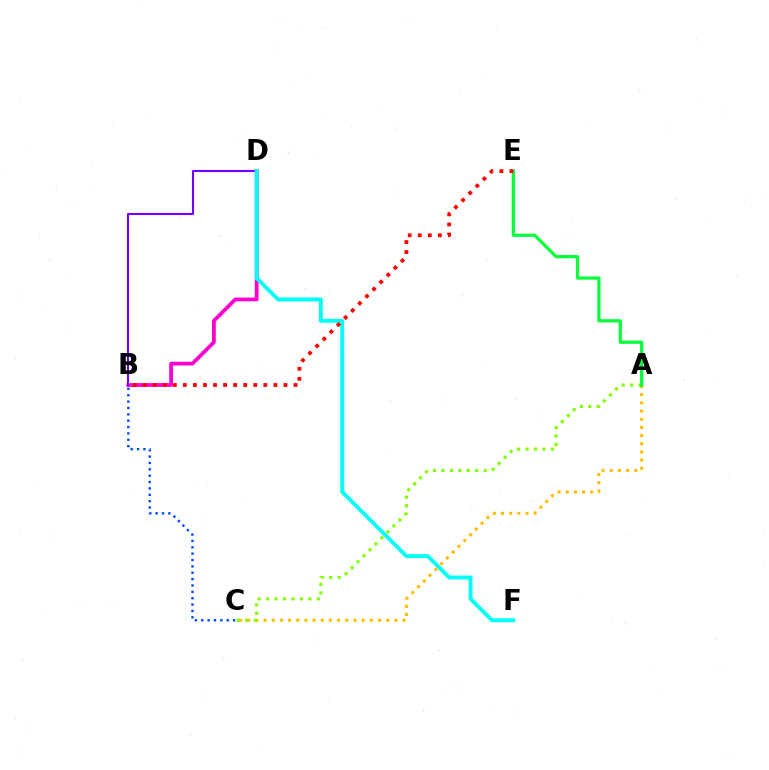{('A', 'C'): [{'color': '#ffbd00', 'line_style': 'dotted', 'thickness': 2.22}, {'color': '#84ff00', 'line_style': 'dotted', 'thickness': 2.3}], ('B', 'C'): [{'color': '#004bff', 'line_style': 'dotted', 'thickness': 1.73}], ('B', 'D'): [{'color': '#ff00cf', 'line_style': 'solid', 'thickness': 2.71}, {'color': '#7200ff', 'line_style': 'solid', 'thickness': 1.51}], ('D', 'F'): [{'color': '#00fff6', 'line_style': 'solid', 'thickness': 2.81}], ('A', 'E'): [{'color': '#00ff39', 'line_style': 'solid', 'thickness': 2.3}], ('B', 'E'): [{'color': '#ff0000', 'line_style': 'dotted', 'thickness': 2.73}]}